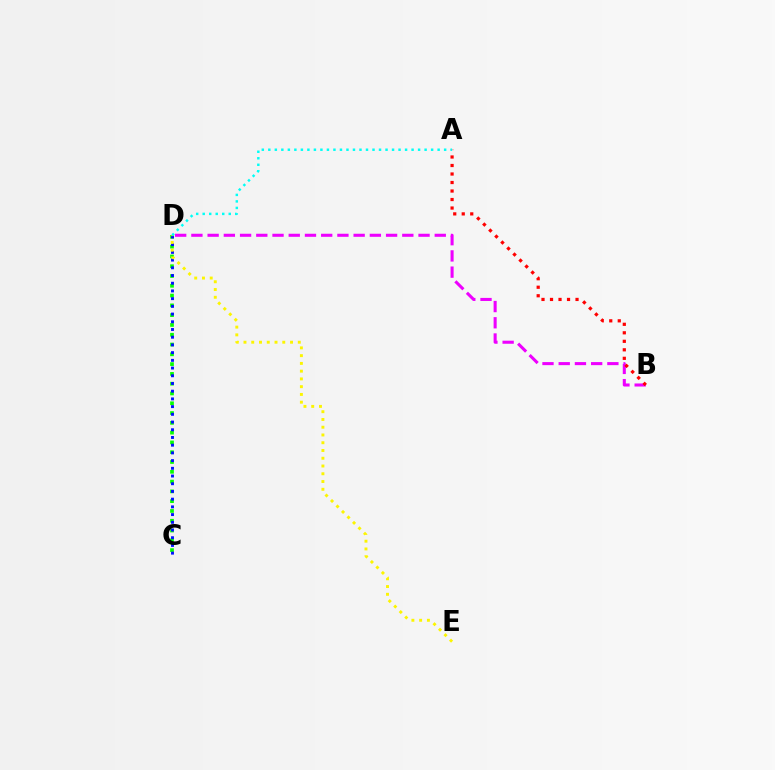{('B', 'D'): [{'color': '#ee00ff', 'line_style': 'dashed', 'thickness': 2.2}], ('C', 'D'): [{'color': '#08ff00', 'line_style': 'dotted', 'thickness': 2.66}, {'color': '#0010ff', 'line_style': 'dotted', 'thickness': 2.1}], ('D', 'E'): [{'color': '#fcf500', 'line_style': 'dotted', 'thickness': 2.11}], ('A', 'B'): [{'color': '#ff0000', 'line_style': 'dotted', 'thickness': 2.31}], ('A', 'D'): [{'color': '#00fff6', 'line_style': 'dotted', 'thickness': 1.77}]}